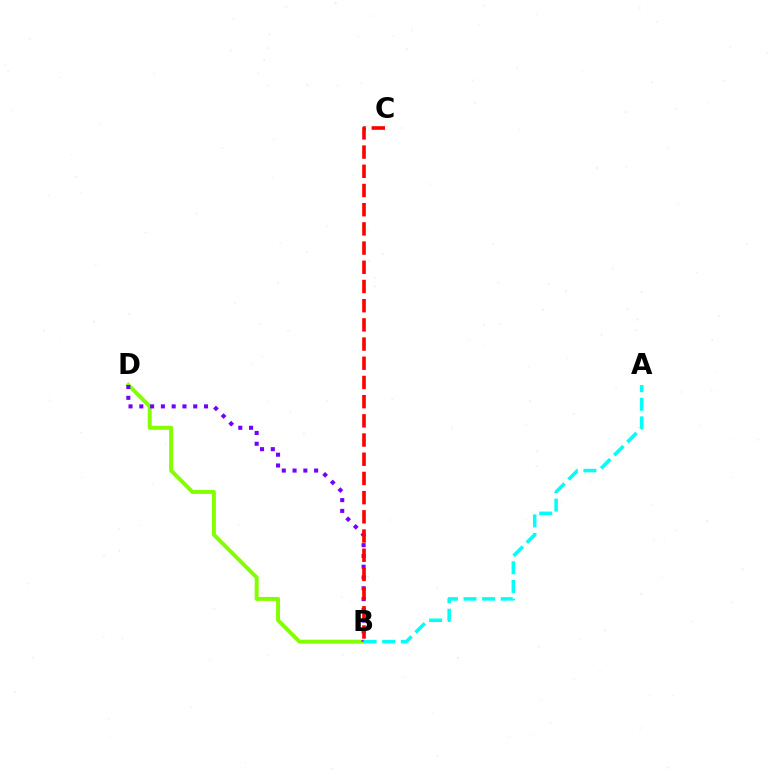{('B', 'D'): [{'color': '#84ff00', 'line_style': 'solid', 'thickness': 2.85}, {'color': '#7200ff', 'line_style': 'dotted', 'thickness': 2.93}], ('B', 'C'): [{'color': '#ff0000', 'line_style': 'dashed', 'thickness': 2.61}], ('A', 'B'): [{'color': '#00fff6', 'line_style': 'dashed', 'thickness': 2.53}]}